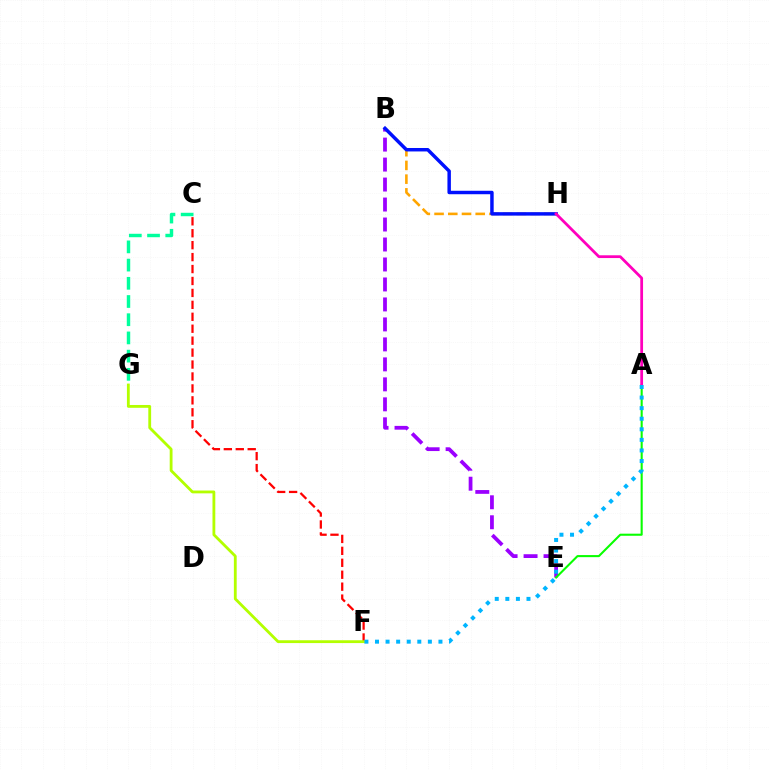{('B', 'E'): [{'color': '#9b00ff', 'line_style': 'dashed', 'thickness': 2.71}], ('C', 'G'): [{'color': '#00ff9d', 'line_style': 'dashed', 'thickness': 2.47}], ('C', 'F'): [{'color': '#ff0000', 'line_style': 'dashed', 'thickness': 1.62}], ('B', 'H'): [{'color': '#ffa500', 'line_style': 'dashed', 'thickness': 1.86}, {'color': '#0010ff', 'line_style': 'solid', 'thickness': 2.49}], ('F', 'G'): [{'color': '#b3ff00', 'line_style': 'solid', 'thickness': 2.03}], ('A', 'E'): [{'color': '#08ff00', 'line_style': 'solid', 'thickness': 1.5}], ('A', 'H'): [{'color': '#ff00bd', 'line_style': 'solid', 'thickness': 1.99}], ('A', 'F'): [{'color': '#00b5ff', 'line_style': 'dotted', 'thickness': 2.87}]}